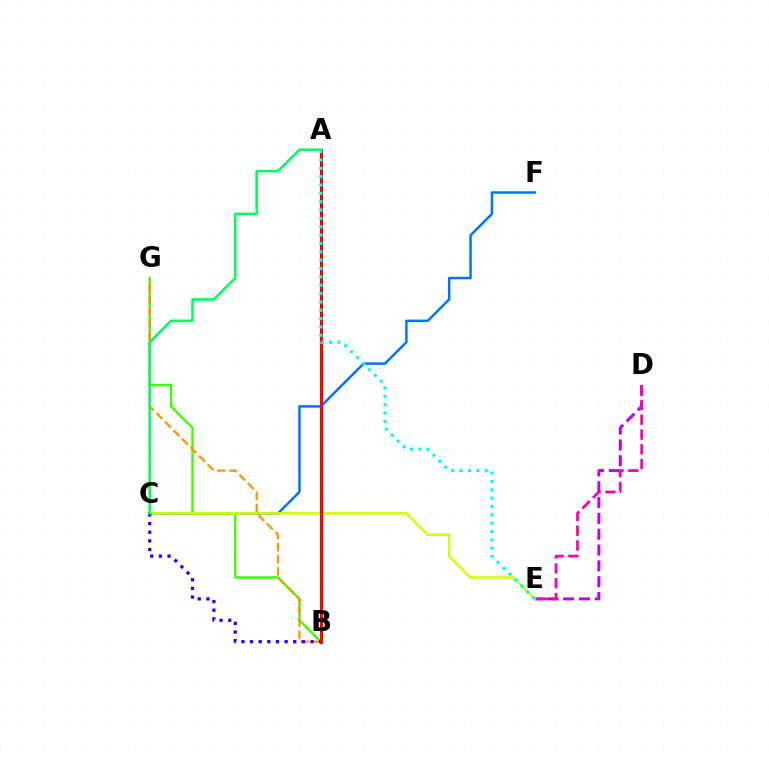{('D', 'E'): [{'color': '#b900ff', 'line_style': 'dashed', 'thickness': 2.15}, {'color': '#ff00ac', 'line_style': 'dashed', 'thickness': 2.01}], ('C', 'F'): [{'color': '#0074ff', 'line_style': 'solid', 'thickness': 1.79}], ('B', 'G'): [{'color': '#3dff00', 'line_style': 'solid', 'thickness': 1.72}, {'color': '#ff9400', 'line_style': 'dashed', 'thickness': 1.64}], ('C', 'E'): [{'color': '#d1ff00', 'line_style': 'solid', 'thickness': 1.81}], ('B', 'C'): [{'color': '#2500ff', 'line_style': 'dotted', 'thickness': 2.35}], ('A', 'B'): [{'color': '#ff0000', 'line_style': 'solid', 'thickness': 2.23}], ('A', 'C'): [{'color': '#00ff5c', 'line_style': 'solid', 'thickness': 1.85}], ('A', 'E'): [{'color': '#00fff6', 'line_style': 'dotted', 'thickness': 2.27}]}